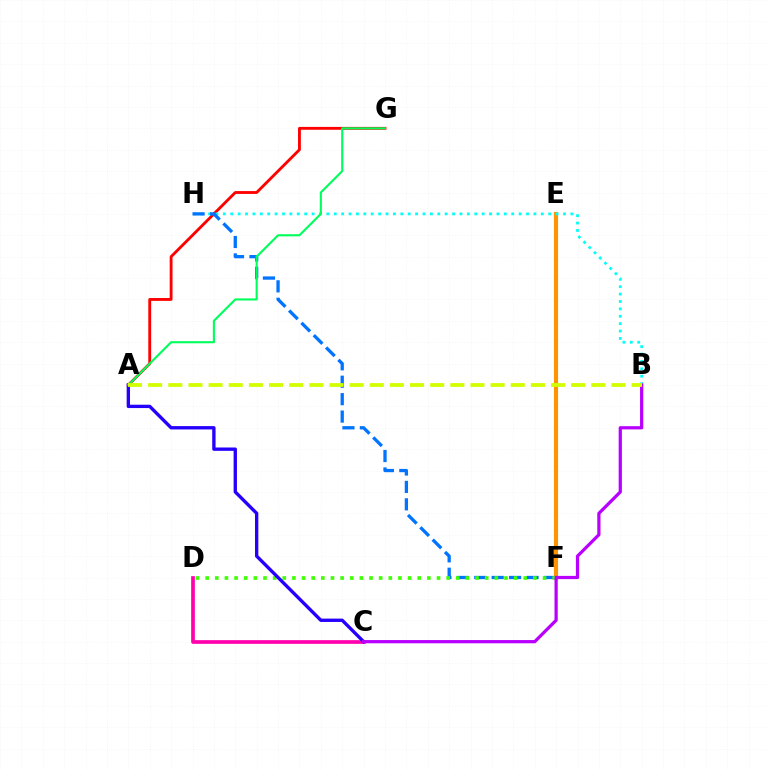{('A', 'G'): [{'color': '#ff0000', 'line_style': 'solid', 'thickness': 2.05}, {'color': '#00ff5c', 'line_style': 'solid', 'thickness': 1.52}], ('E', 'F'): [{'color': '#ff9400', 'line_style': 'solid', 'thickness': 2.99}], ('B', 'H'): [{'color': '#00fff6', 'line_style': 'dotted', 'thickness': 2.01}], ('F', 'H'): [{'color': '#0074ff', 'line_style': 'dashed', 'thickness': 2.37}], ('C', 'D'): [{'color': '#ff00ac', 'line_style': 'solid', 'thickness': 2.66}], ('D', 'F'): [{'color': '#3dff00', 'line_style': 'dotted', 'thickness': 2.62}], ('A', 'C'): [{'color': '#2500ff', 'line_style': 'solid', 'thickness': 2.41}], ('B', 'C'): [{'color': '#b900ff', 'line_style': 'solid', 'thickness': 2.32}], ('A', 'B'): [{'color': '#d1ff00', 'line_style': 'dashed', 'thickness': 2.74}]}